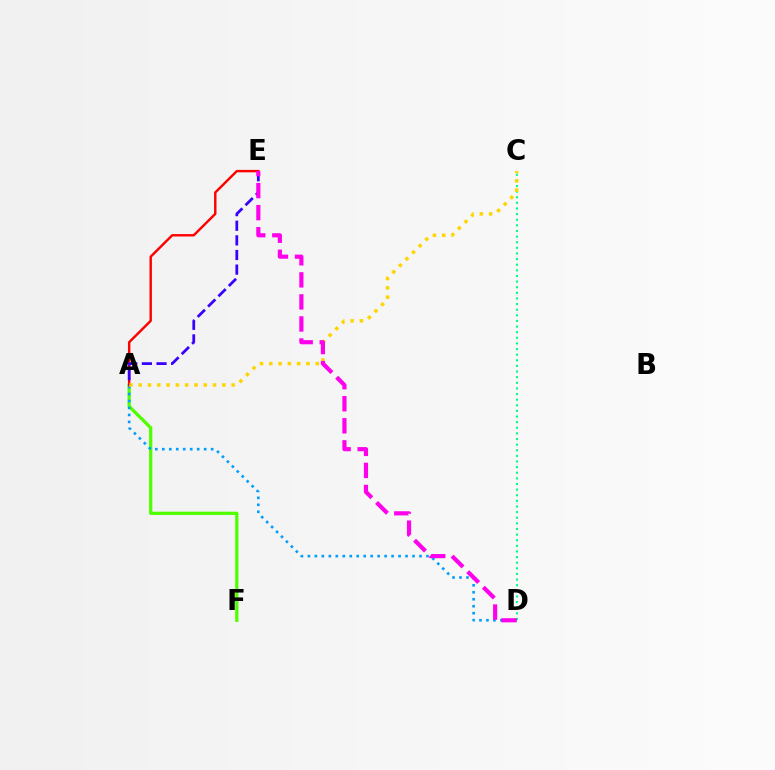{('C', 'D'): [{'color': '#00ff86', 'line_style': 'dotted', 'thickness': 1.53}], ('A', 'F'): [{'color': '#4fff00', 'line_style': 'solid', 'thickness': 2.34}], ('A', 'D'): [{'color': '#009eff', 'line_style': 'dotted', 'thickness': 1.89}], ('A', 'E'): [{'color': '#ff0000', 'line_style': 'solid', 'thickness': 1.74}, {'color': '#3700ff', 'line_style': 'dashed', 'thickness': 1.99}], ('A', 'C'): [{'color': '#ffd500', 'line_style': 'dotted', 'thickness': 2.53}], ('D', 'E'): [{'color': '#ff00ed', 'line_style': 'dashed', 'thickness': 3.0}]}